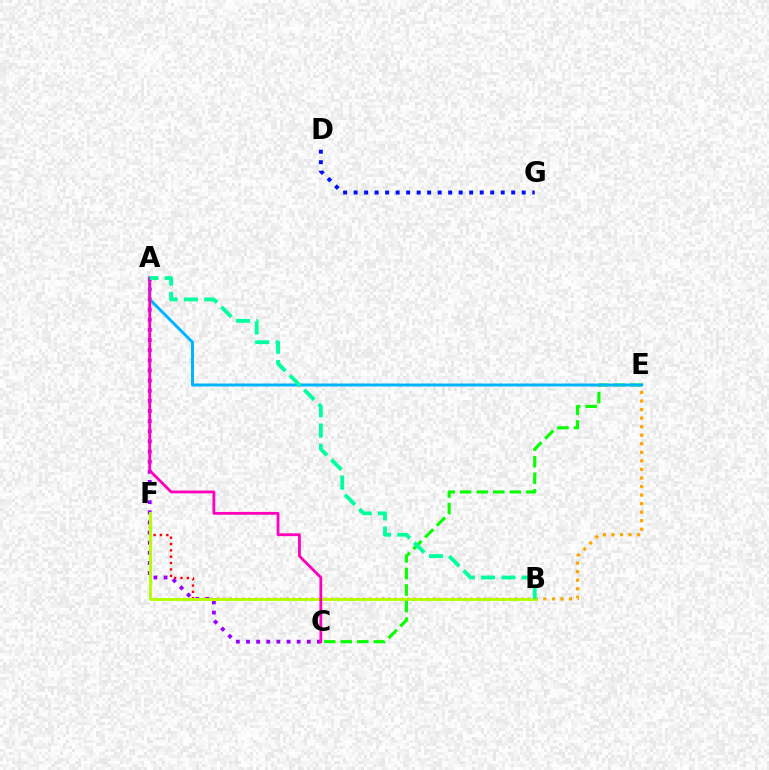{('C', 'E'): [{'color': '#08ff00', 'line_style': 'dashed', 'thickness': 2.25}], ('B', 'F'): [{'color': '#ff0000', 'line_style': 'dotted', 'thickness': 1.73}, {'color': '#b3ff00', 'line_style': 'solid', 'thickness': 2.08}], ('D', 'G'): [{'color': '#0010ff', 'line_style': 'dotted', 'thickness': 2.85}], ('B', 'E'): [{'color': '#ffa500', 'line_style': 'dotted', 'thickness': 2.32}], ('A', 'C'): [{'color': '#9b00ff', 'line_style': 'dotted', 'thickness': 2.75}, {'color': '#ff00bd', 'line_style': 'solid', 'thickness': 2.02}], ('A', 'E'): [{'color': '#00b5ff', 'line_style': 'solid', 'thickness': 2.14}], ('A', 'B'): [{'color': '#00ff9d', 'line_style': 'dashed', 'thickness': 2.76}]}